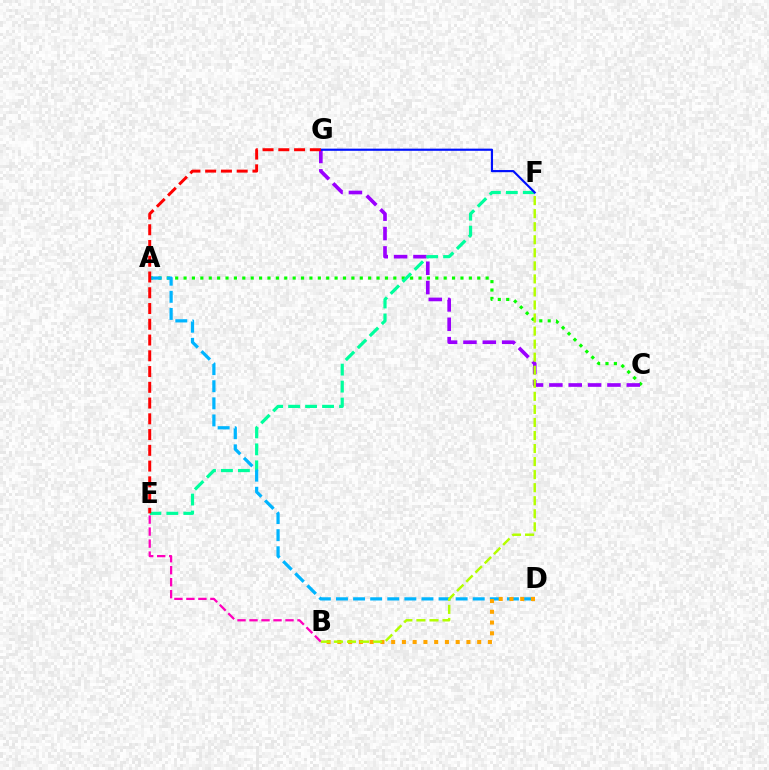{('A', 'C'): [{'color': '#08ff00', 'line_style': 'dotted', 'thickness': 2.28}], ('C', 'G'): [{'color': '#9b00ff', 'line_style': 'dashed', 'thickness': 2.63}], ('E', 'F'): [{'color': '#00ff9d', 'line_style': 'dashed', 'thickness': 2.31}], ('A', 'D'): [{'color': '#00b5ff', 'line_style': 'dashed', 'thickness': 2.32}], ('F', 'G'): [{'color': '#0010ff', 'line_style': 'solid', 'thickness': 1.56}], ('B', 'D'): [{'color': '#ffa500', 'line_style': 'dotted', 'thickness': 2.92}], ('E', 'G'): [{'color': '#ff0000', 'line_style': 'dashed', 'thickness': 2.14}], ('B', 'E'): [{'color': '#ff00bd', 'line_style': 'dashed', 'thickness': 1.63}], ('B', 'F'): [{'color': '#b3ff00', 'line_style': 'dashed', 'thickness': 1.77}]}